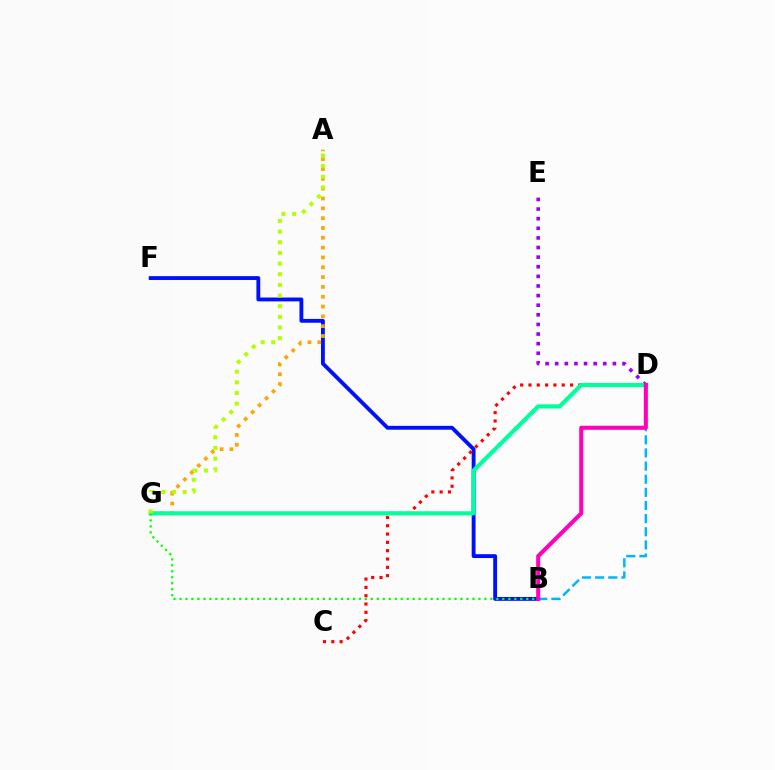{('D', 'E'): [{'color': '#9b00ff', 'line_style': 'dotted', 'thickness': 2.61}], ('B', 'F'): [{'color': '#0010ff', 'line_style': 'solid', 'thickness': 2.77}], ('A', 'G'): [{'color': '#ffa500', 'line_style': 'dotted', 'thickness': 2.67}, {'color': '#b3ff00', 'line_style': 'dotted', 'thickness': 2.9}], ('C', 'D'): [{'color': '#ff0000', 'line_style': 'dotted', 'thickness': 2.26}], ('D', 'G'): [{'color': '#00ff9d', 'line_style': 'solid', 'thickness': 2.99}], ('B', 'G'): [{'color': '#08ff00', 'line_style': 'dotted', 'thickness': 1.62}], ('B', 'D'): [{'color': '#00b5ff', 'line_style': 'dashed', 'thickness': 1.78}, {'color': '#ff00bd', 'line_style': 'solid', 'thickness': 2.92}]}